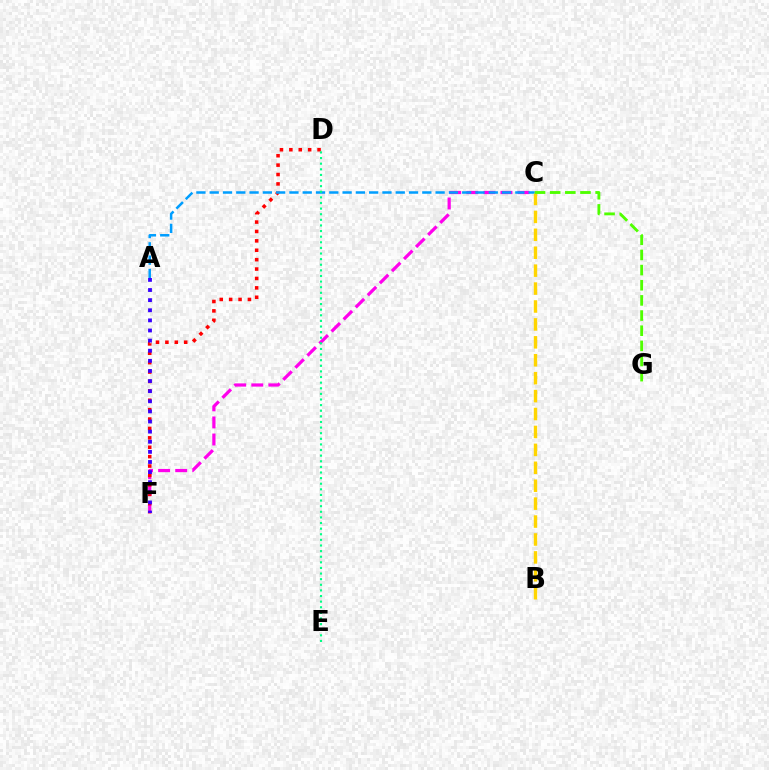{('C', 'F'): [{'color': '#ff00ed', 'line_style': 'dashed', 'thickness': 2.32}], ('D', 'F'): [{'color': '#ff0000', 'line_style': 'dotted', 'thickness': 2.55}], ('A', 'C'): [{'color': '#009eff', 'line_style': 'dashed', 'thickness': 1.81}], ('B', 'C'): [{'color': '#ffd500', 'line_style': 'dashed', 'thickness': 2.43}], ('A', 'F'): [{'color': '#3700ff', 'line_style': 'dotted', 'thickness': 2.75}], ('D', 'E'): [{'color': '#00ff86', 'line_style': 'dotted', 'thickness': 1.53}], ('C', 'G'): [{'color': '#4fff00', 'line_style': 'dashed', 'thickness': 2.06}]}